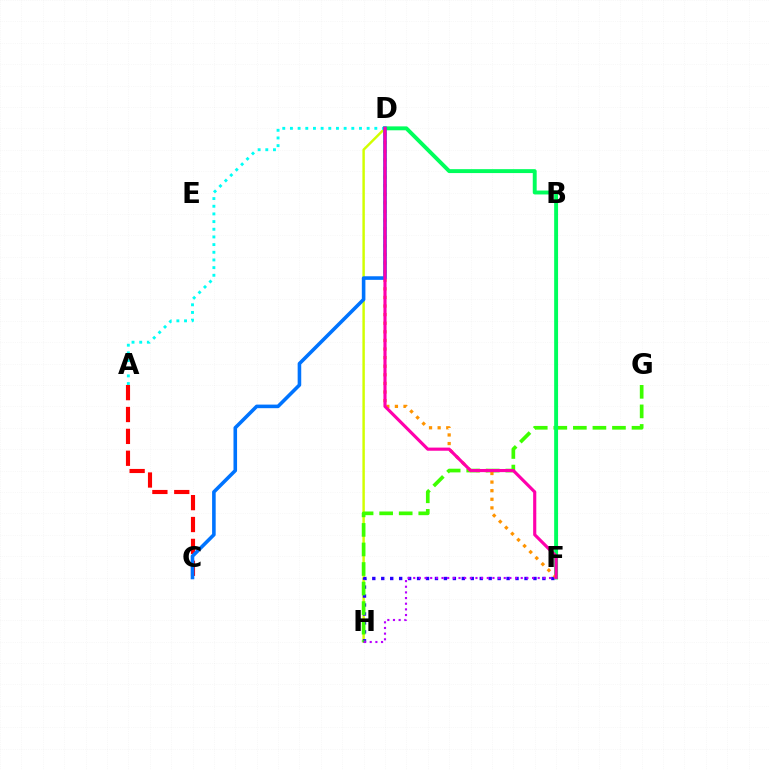{('A', 'C'): [{'color': '#ff0000', 'line_style': 'dashed', 'thickness': 2.97}], ('D', 'H'): [{'color': '#d1ff00', 'line_style': 'solid', 'thickness': 1.76}], ('A', 'D'): [{'color': '#00fff6', 'line_style': 'dotted', 'thickness': 2.08}], ('F', 'H'): [{'color': '#2500ff', 'line_style': 'dotted', 'thickness': 2.43}, {'color': '#b900ff', 'line_style': 'dotted', 'thickness': 1.54}], ('G', 'H'): [{'color': '#3dff00', 'line_style': 'dashed', 'thickness': 2.66}], ('D', 'F'): [{'color': '#00ff5c', 'line_style': 'solid', 'thickness': 2.82}, {'color': '#ff9400', 'line_style': 'dotted', 'thickness': 2.34}, {'color': '#ff00ac', 'line_style': 'solid', 'thickness': 2.26}], ('C', 'D'): [{'color': '#0074ff', 'line_style': 'solid', 'thickness': 2.58}]}